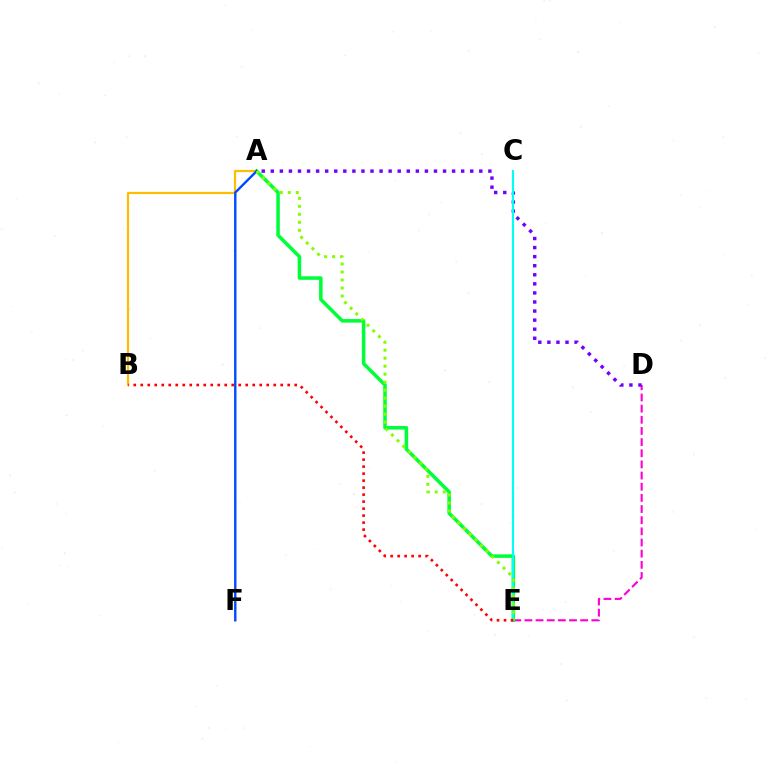{('A', 'B'): [{'color': '#ffbd00', 'line_style': 'solid', 'thickness': 1.57}], ('D', 'E'): [{'color': '#ff00cf', 'line_style': 'dashed', 'thickness': 1.52}], ('A', 'E'): [{'color': '#00ff39', 'line_style': 'solid', 'thickness': 2.55}, {'color': '#84ff00', 'line_style': 'dotted', 'thickness': 2.17}], ('A', 'D'): [{'color': '#7200ff', 'line_style': 'dotted', 'thickness': 2.46}], ('A', 'F'): [{'color': '#004bff', 'line_style': 'solid', 'thickness': 1.72}], ('C', 'E'): [{'color': '#00fff6', 'line_style': 'solid', 'thickness': 1.53}], ('B', 'E'): [{'color': '#ff0000', 'line_style': 'dotted', 'thickness': 1.9}]}